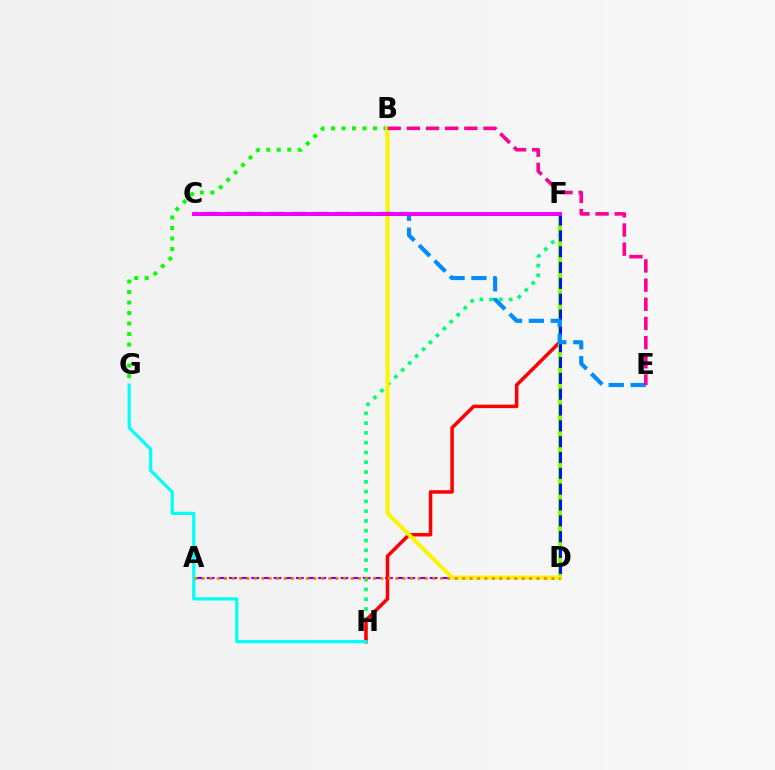{('A', 'D'): [{'color': '#7200ff', 'line_style': 'dashed', 'thickness': 1.51}, {'color': '#ff7c00', 'line_style': 'dotted', 'thickness': 2.02}], ('B', 'G'): [{'color': '#08ff00', 'line_style': 'dotted', 'thickness': 2.85}], ('F', 'H'): [{'color': '#00ff74', 'line_style': 'dotted', 'thickness': 2.66}, {'color': '#ff0000', 'line_style': 'solid', 'thickness': 2.53}], ('D', 'F'): [{'color': '#84ff00', 'line_style': 'solid', 'thickness': 2.92}, {'color': '#0010ff', 'line_style': 'dashed', 'thickness': 2.15}], ('B', 'D'): [{'color': '#fcf500', 'line_style': 'solid', 'thickness': 2.89}], ('G', 'H'): [{'color': '#00fff6', 'line_style': 'solid', 'thickness': 2.3}], ('C', 'E'): [{'color': '#008cff', 'line_style': 'dashed', 'thickness': 2.98}], ('C', 'F'): [{'color': '#ee00ff', 'line_style': 'solid', 'thickness': 2.83}], ('B', 'E'): [{'color': '#ff0094', 'line_style': 'dashed', 'thickness': 2.6}]}